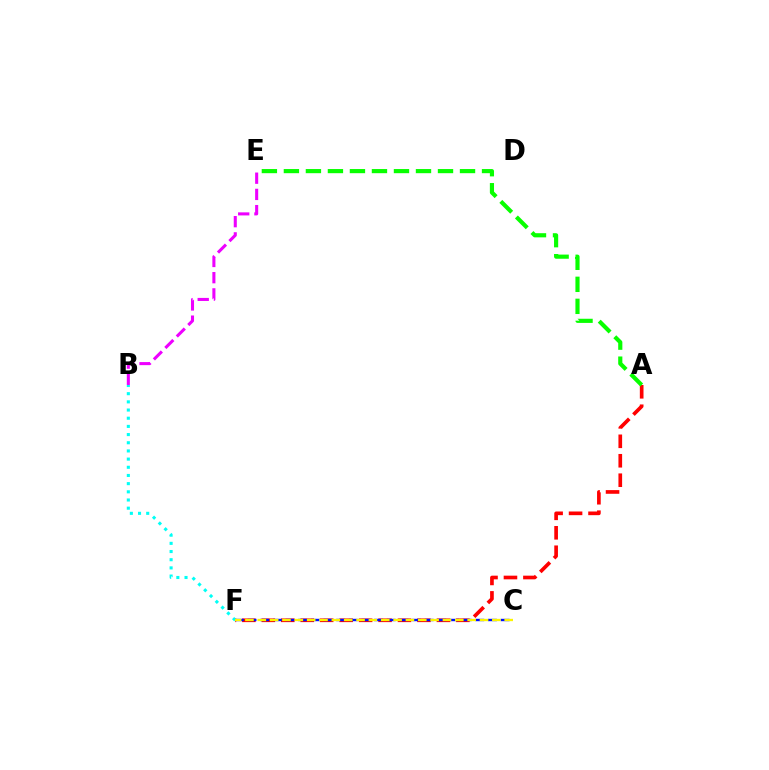{('B', 'E'): [{'color': '#ee00ff', 'line_style': 'dashed', 'thickness': 2.2}], ('A', 'F'): [{'color': '#ff0000', 'line_style': 'dashed', 'thickness': 2.64}], ('C', 'F'): [{'color': '#0010ff', 'line_style': 'dashed', 'thickness': 1.72}, {'color': '#fcf500', 'line_style': 'dashed', 'thickness': 1.68}], ('B', 'F'): [{'color': '#00fff6', 'line_style': 'dotted', 'thickness': 2.22}], ('A', 'E'): [{'color': '#08ff00', 'line_style': 'dashed', 'thickness': 2.99}]}